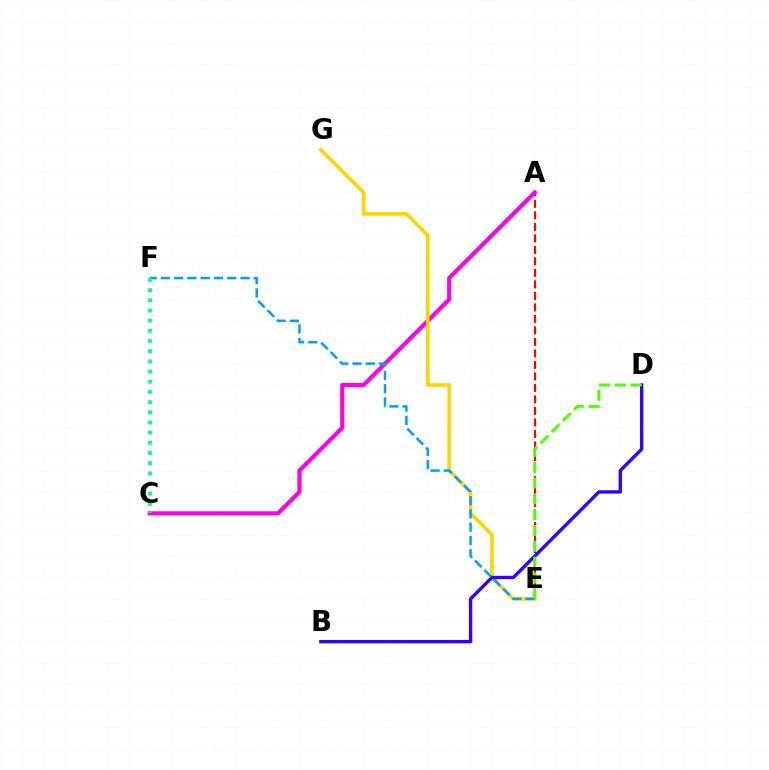{('A', 'E'): [{'color': '#ff0000', 'line_style': 'dashed', 'thickness': 1.56}], ('A', 'C'): [{'color': '#ff00ed', 'line_style': 'solid', 'thickness': 2.99}], ('E', 'G'): [{'color': '#ffd500', 'line_style': 'solid', 'thickness': 2.61}], ('B', 'D'): [{'color': '#3700ff', 'line_style': 'solid', 'thickness': 2.44}], ('E', 'F'): [{'color': '#009eff', 'line_style': 'dashed', 'thickness': 1.8}], ('C', 'F'): [{'color': '#00ff86', 'line_style': 'dotted', 'thickness': 2.77}], ('D', 'E'): [{'color': '#4fff00', 'line_style': 'dashed', 'thickness': 2.15}]}